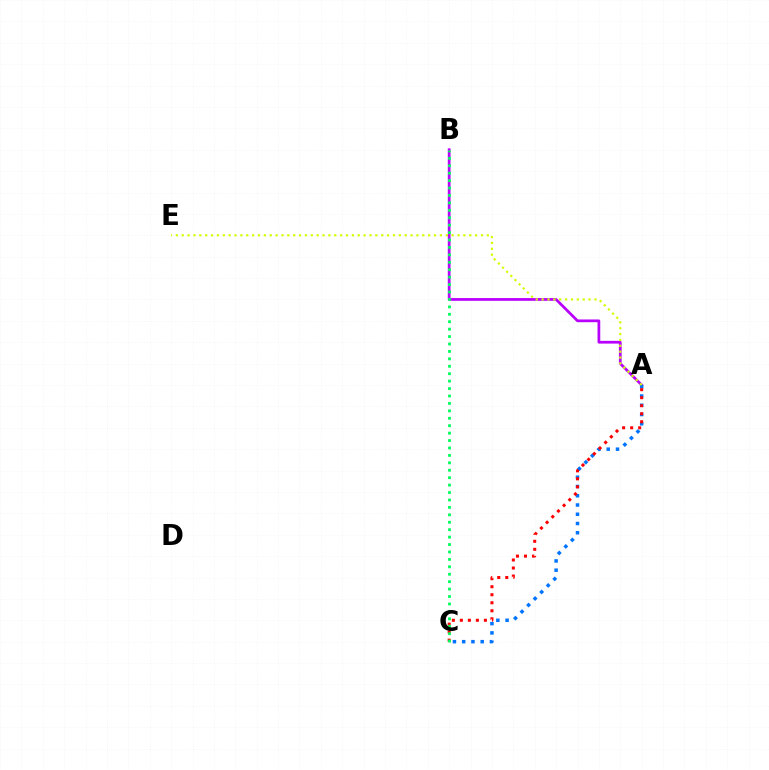{('A', 'B'): [{'color': '#b900ff', 'line_style': 'solid', 'thickness': 1.97}], ('A', 'C'): [{'color': '#0074ff', 'line_style': 'dotted', 'thickness': 2.51}, {'color': '#ff0000', 'line_style': 'dotted', 'thickness': 2.18}], ('B', 'C'): [{'color': '#00ff5c', 'line_style': 'dotted', 'thickness': 2.02}], ('A', 'E'): [{'color': '#d1ff00', 'line_style': 'dotted', 'thickness': 1.59}]}